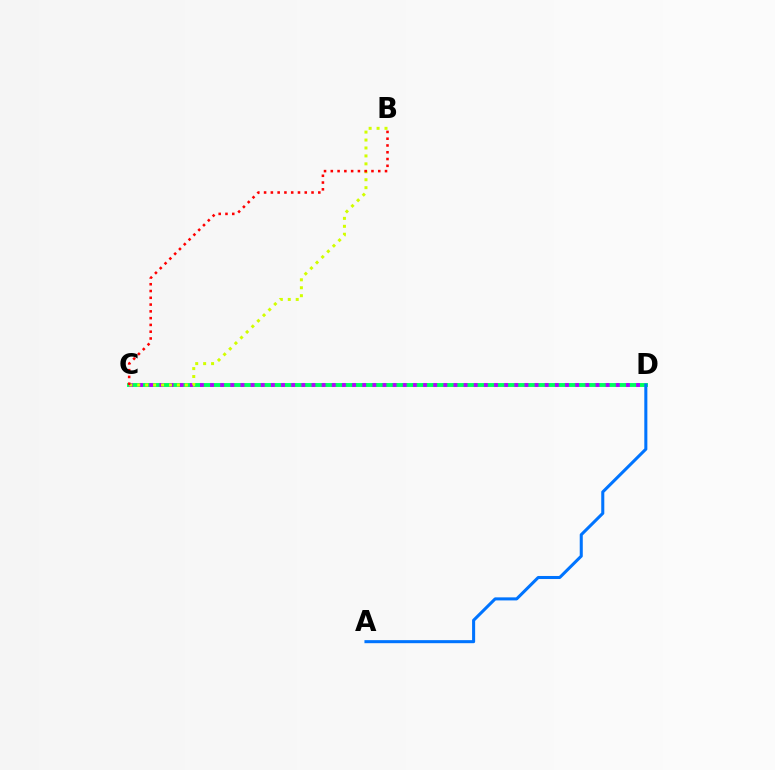{('C', 'D'): [{'color': '#00ff5c', 'line_style': 'solid', 'thickness': 2.8}, {'color': '#b900ff', 'line_style': 'dotted', 'thickness': 2.76}], ('B', 'C'): [{'color': '#d1ff00', 'line_style': 'dotted', 'thickness': 2.16}, {'color': '#ff0000', 'line_style': 'dotted', 'thickness': 1.84}], ('A', 'D'): [{'color': '#0074ff', 'line_style': 'solid', 'thickness': 2.19}]}